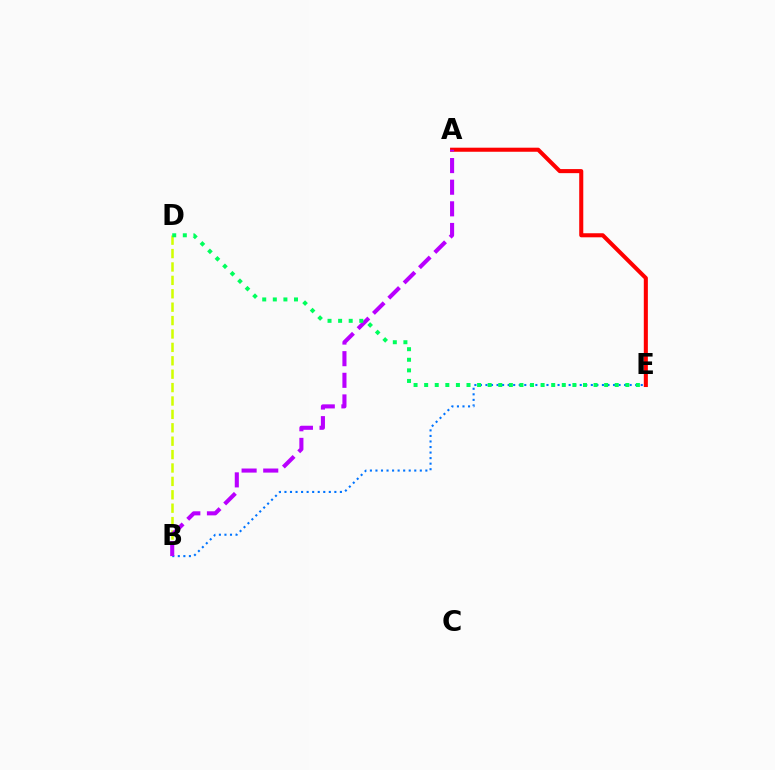{('A', 'E'): [{'color': '#ff0000', 'line_style': 'solid', 'thickness': 2.93}], ('B', 'D'): [{'color': '#d1ff00', 'line_style': 'dashed', 'thickness': 1.82}], ('B', 'E'): [{'color': '#0074ff', 'line_style': 'dotted', 'thickness': 1.51}], ('A', 'B'): [{'color': '#b900ff', 'line_style': 'dashed', 'thickness': 2.94}], ('D', 'E'): [{'color': '#00ff5c', 'line_style': 'dotted', 'thickness': 2.88}]}